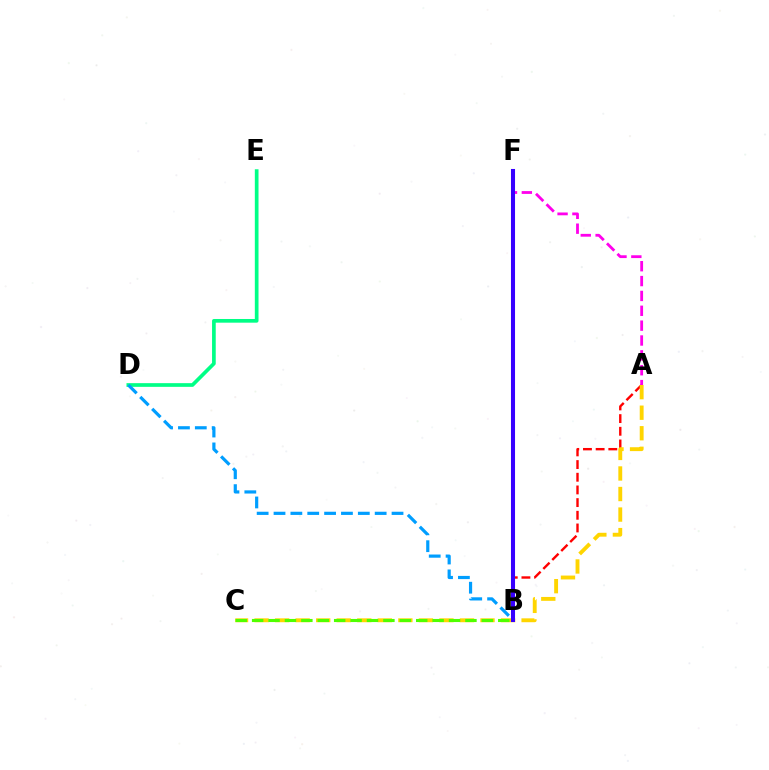{('D', 'E'): [{'color': '#00ff86', 'line_style': 'solid', 'thickness': 2.65}], ('A', 'B'): [{'color': '#ff0000', 'line_style': 'dashed', 'thickness': 1.72}], ('B', 'D'): [{'color': '#009eff', 'line_style': 'dashed', 'thickness': 2.29}], ('A', 'C'): [{'color': '#ffd500', 'line_style': 'dashed', 'thickness': 2.79}], ('A', 'F'): [{'color': '#ff00ed', 'line_style': 'dashed', 'thickness': 2.02}], ('B', 'F'): [{'color': '#3700ff', 'line_style': 'solid', 'thickness': 2.92}], ('B', 'C'): [{'color': '#4fff00', 'line_style': 'dashed', 'thickness': 2.23}]}